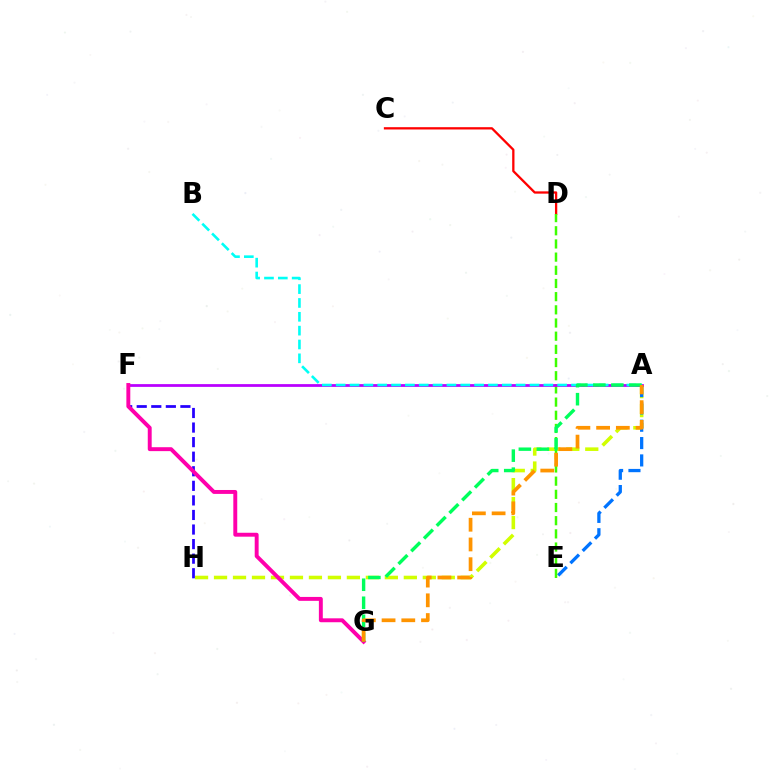{('A', 'H'): [{'color': '#d1ff00', 'line_style': 'dashed', 'thickness': 2.58}], ('C', 'D'): [{'color': '#ff0000', 'line_style': 'solid', 'thickness': 1.65}], ('F', 'H'): [{'color': '#2500ff', 'line_style': 'dashed', 'thickness': 1.98}], ('A', 'E'): [{'color': '#0074ff', 'line_style': 'dashed', 'thickness': 2.36}], ('D', 'E'): [{'color': '#3dff00', 'line_style': 'dashed', 'thickness': 1.79}], ('A', 'F'): [{'color': '#b900ff', 'line_style': 'solid', 'thickness': 1.99}], ('F', 'G'): [{'color': '#ff00ac', 'line_style': 'solid', 'thickness': 2.82}], ('A', 'B'): [{'color': '#00fff6', 'line_style': 'dashed', 'thickness': 1.88}], ('A', 'G'): [{'color': '#00ff5c', 'line_style': 'dashed', 'thickness': 2.45}, {'color': '#ff9400', 'line_style': 'dashed', 'thickness': 2.68}]}